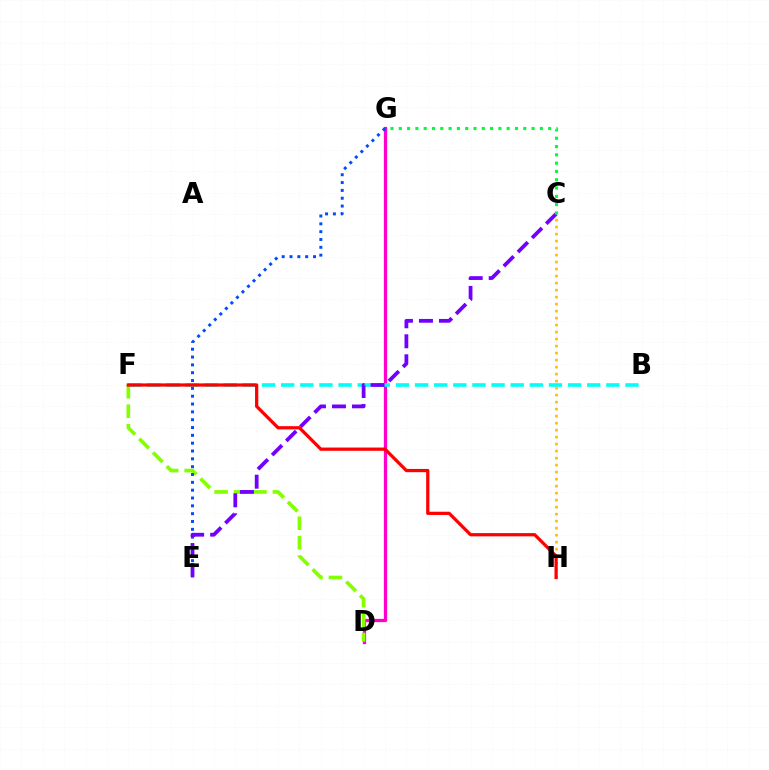{('D', 'G'): [{'color': '#ff00cf', 'line_style': 'solid', 'thickness': 2.36}], ('B', 'F'): [{'color': '#00fff6', 'line_style': 'dashed', 'thickness': 2.6}], ('D', 'F'): [{'color': '#84ff00', 'line_style': 'dashed', 'thickness': 2.64}], ('C', 'H'): [{'color': '#ffbd00', 'line_style': 'dotted', 'thickness': 1.9}], ('E', 'G'): [{'color': '#004bff', 'line_style': 'dotted', 'thickness': 2.13}], ('C', 'E'): [{'color': '#7200ff', 'line_style': 'dashed', 'thickness': 2.72}], ('C', 'G'): [{'color': '#00ff39', 'line_style': 'dotted', 'thickness': 2.25}], ('F', 'H'): [{'color': '#ff0000', 'line_style': 'solid', 'thickness': 2.34}]}